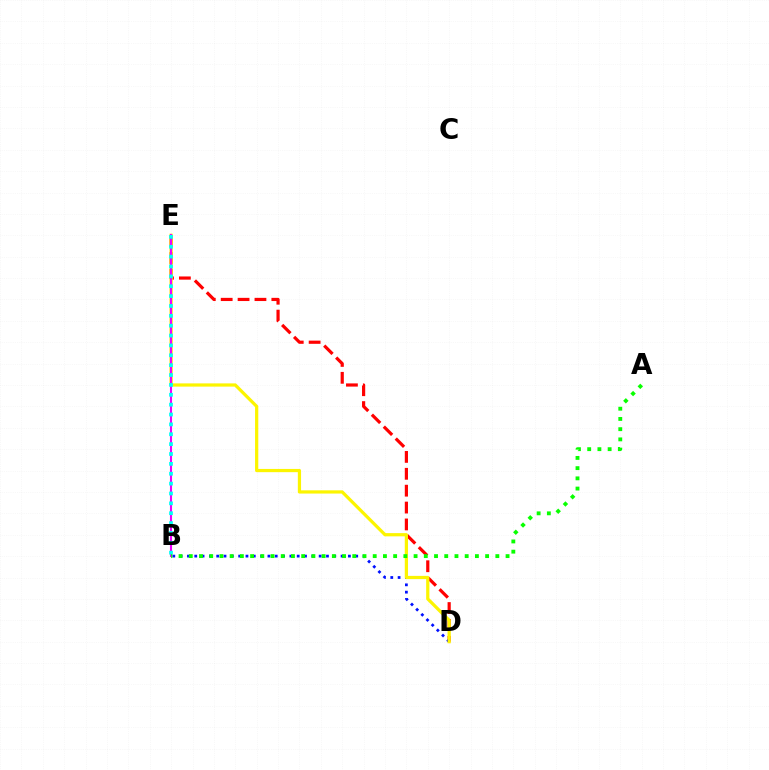{('D', 'E'): [{'color': '#ff0000', 'line_style': 'dashed', 'thickness': 2.29}, {'color': '#fcf500', 'line_style': 'solid', 'thickness': 2.32}], ('B', 'D'): [{'color': '#0010ff', 'line_style': 'dotted', 'thickness': 1.99}], ('B', 'E'): [{'color': '#ee00ff', 'line_style': 'solid', 'thickness': 1.51}, {'color': '#00fff6', 'line_style': 'dotted', 'thickness': 2.68}], ('A', 'B'): [{'color': '#08ff00', 'line_style': 'dotted', 'thickness': 2.78}]}